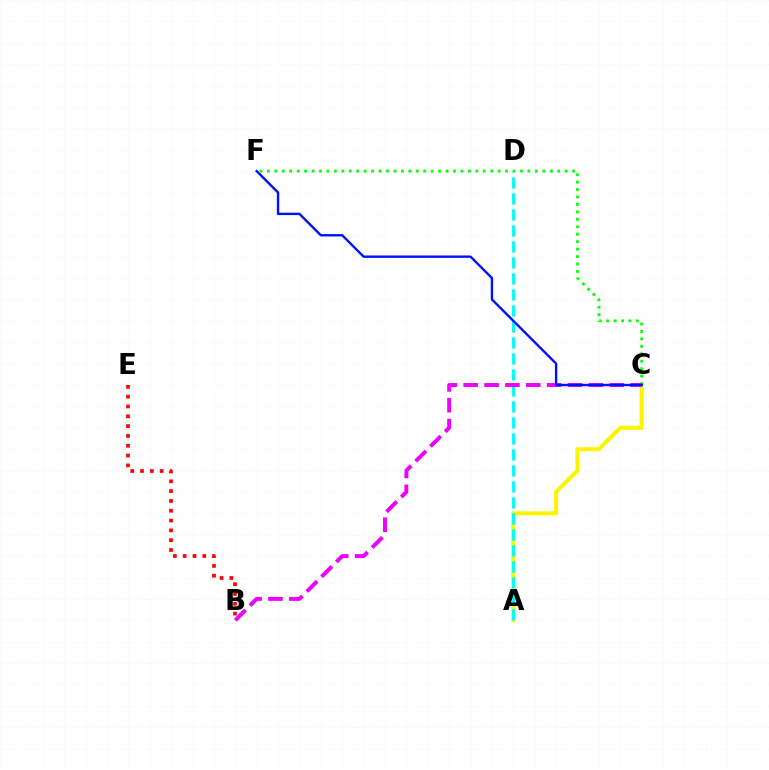{('A', 'C'): [{'color': '#fcf500', 'line_style': 'solid', 'thickness': 2.94}], ('C', 'F'): [{'color': '#08ff00', 'line_style': 'dotted', 'thickness': 2.02}, {'color': '#0010ff', 'line_style': 'solid', 'thickness': 1.72}], ('A', 'D'): [{'color': '#00fff6', 'line_style': 'dashed', 'thickness': 2.17}], ('B', 'E'): [{'color': '#ff0000', 'line_style': 'dotted', 'thickness': 2.67}], ('B', 'C'): [{'color': '#ee00ff', 'line_style': 'dashed', 'thickness': 2.84}]}